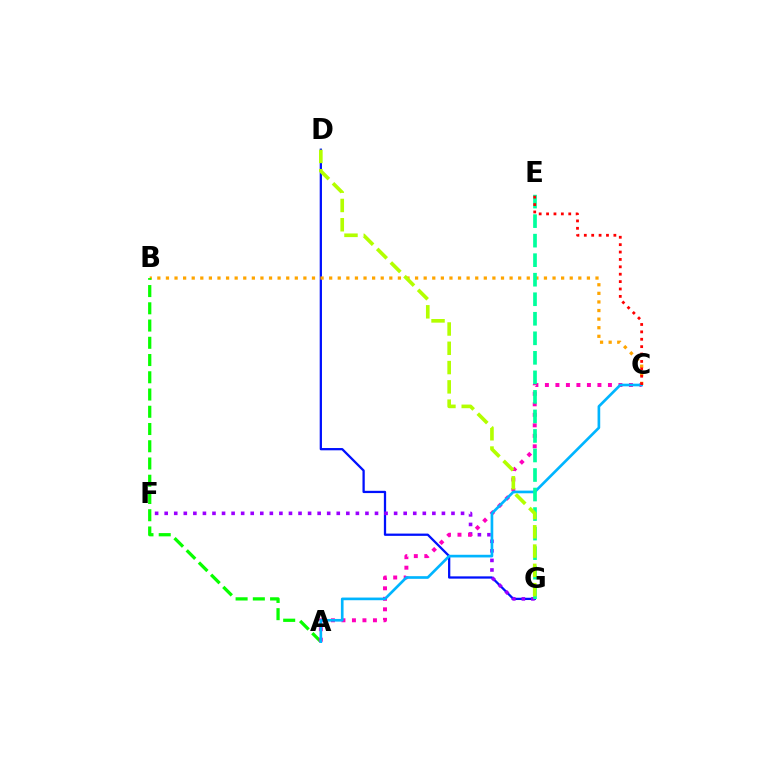{('D', 'G'): [{'color': '#0010ff', 'line_style': 'solid', 'thickness': 1.64}, {'color': '#b3ff00', 'line_style': 'dashed', 'thickness': 2.62}], ('F', 'G'): [{'color': '#9b00ff', 'line_style': 'dotted', 'thickness': 2.6}], ('B', 'C'): [{'color': '#ffa500', 'line_style': 'dotted', 'thickness': 2.33}], ('A', 'B'): [{'color': '#08ff00', 'line_style': 'dashed', 'thickness': 2.34}], ('A', 'C'): [{'color': '#ff00bd', 'line_style': 'dotted', 'thickness': 2.85}, {'color': '#00b5ff', 'line_style': 'solid', 'thickness': 1.92}], ('E', 'G'): [{'color': '#00ff9d', 'line_style': 'dashed', 'thickness': 2.65}], ('C', 'E'): [{'color': '#ff0000', 'line_style': 'dotted', 'thickness': 2.01}]}